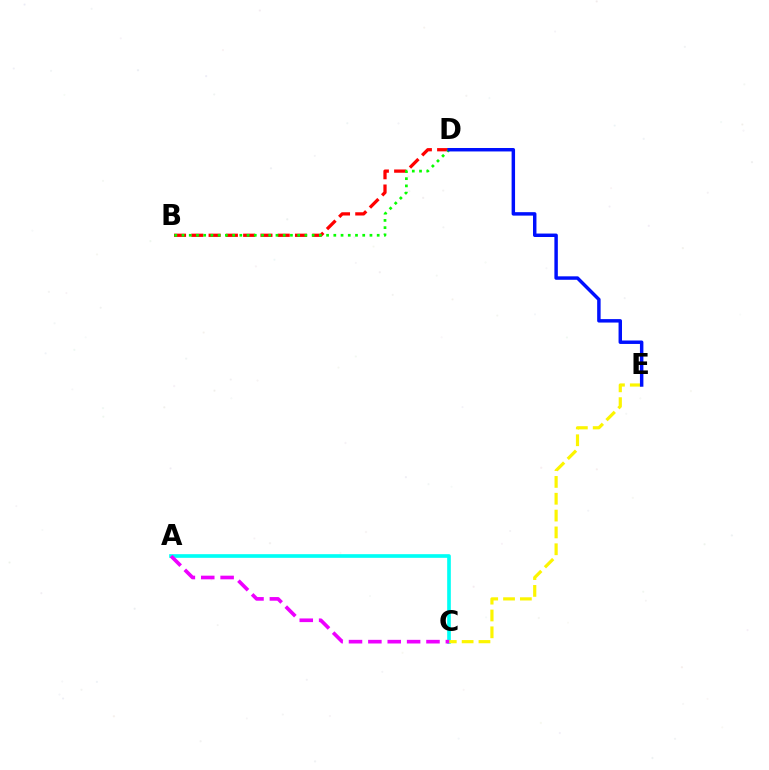{('A', 'C'): [{'color': '#00fff6', 'line_style': 'solid', 'thickness': 2.63}, {'color': '#ee00ff', 'line_style': 'dashed', 'thickness': 2.63}], ('B', 'D'): [{'color': '#ff0000', 'line_style': 'dashed', 'thickness': 2.35}, {'color': '#08ff00', 'line_style': 'dotted', 'thickness': 1.96}], ('C', 'E'): [{'color': '#fcf500', 'line_style': 'dashed', 'thickness': 2.29}], ('D', 'E'): [{'color': '#0010ff', 'line_style': 'solid', 'thickness': 2.49}]}